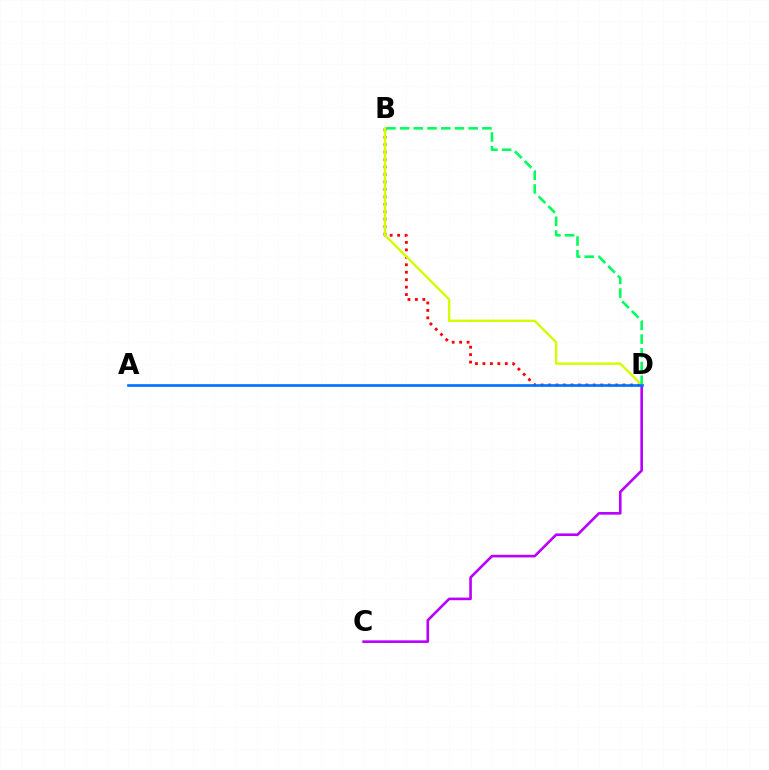{('B', 'D'): [{'color': '#ff0000', 'line_style': 'dotted', 'thickness': 2.02}, {'color': '#d1ff00', 'line_style': 'solid', 'thickness': 1.72}, {'color': '#00ff5c', 'line_style': 'dashed', 'thickness': 1.86}], ('C', 'D'): [{'color': '#b900ff', 'line_style': 'solid', 'thickness': 1.88}], ('A', 'D'): [{'color': '#0074ff', 'line_style': 'solid', 'thickness': 1.92}]}